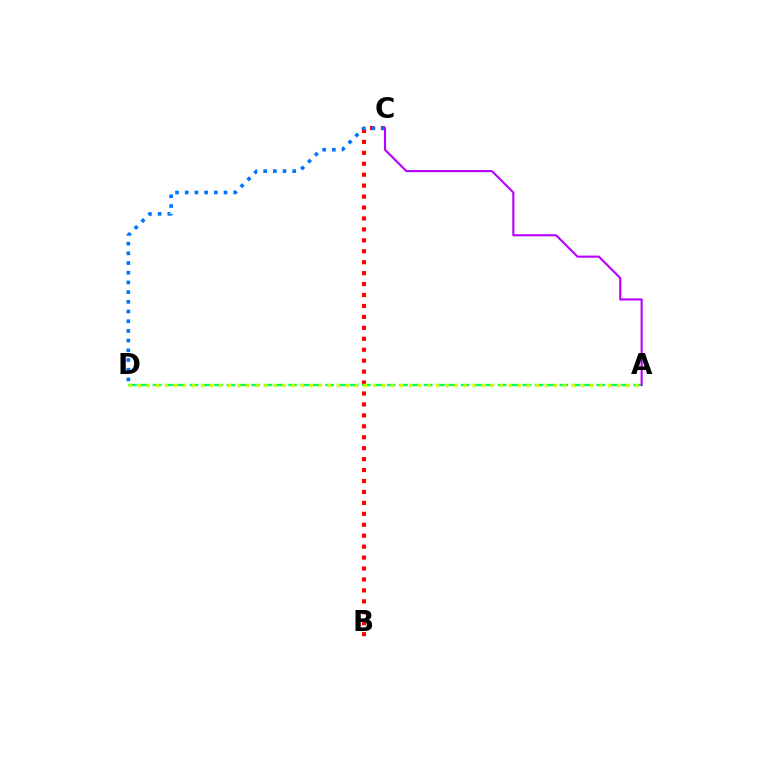{('B', 'C'): [{'color': '#ff0000', 'line_style': 'dotted', 'thickness': 2.97}], ('A', 'D'): [{'color': '#00ff5c', 'line_style': 'dashed', 'thickness': 1.67}, {'color': '#d1ff00', 'line_style': 'dotted', 'thickness': 2.46}], ('C', 'D'): [{'color': '#0074ff', 'line_style': 'dotted', 'thickness': 2.63}], ('A', 'C'): [{'color': '#b900ff', 'line_style': 'solid', 'thickness': 1.53}]}